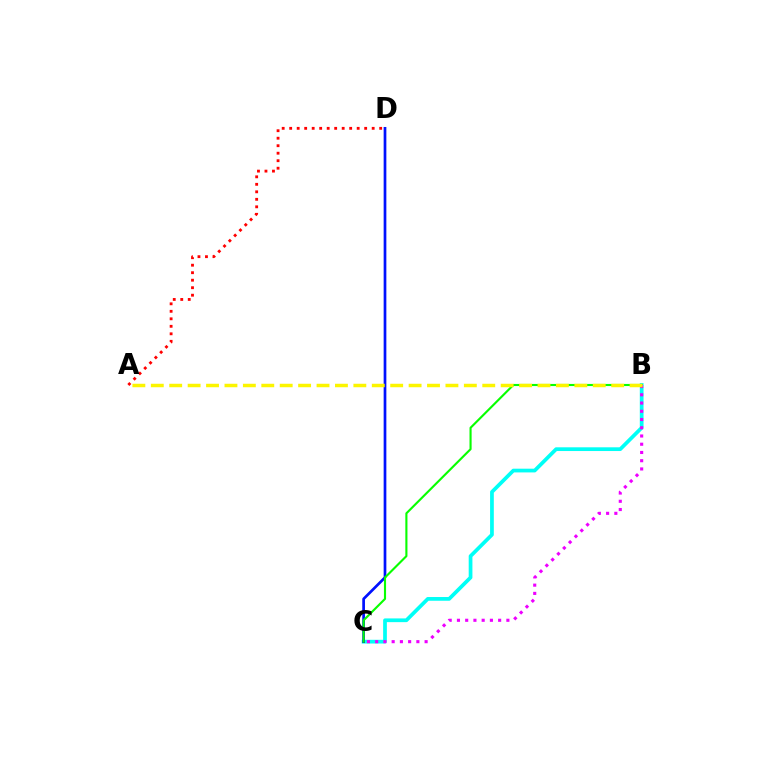{('B', 'C'): [{'color': '#00fff6', 'line_style': 'solid', 'thickness': 2.68}, {'color': '#08ff00', 'line_style': 'solid', 'thickness': 1.53}, {'color': '#ee00ff', 'line_style': 'dotted', 'thickness': 2.24}], ('A', 'D'): [{'color': '#ff0000', 'line_style': 'dotted', 'thickness': 2.04}], ('C', 'D'): [{'color': '#0010ff', 'line_style': 'solid', 'thickness': 1.95}], ('A', 'B'): [{'color': '#fcf500', 'line_style': 'dashed', 'thickness': 2.5}]}